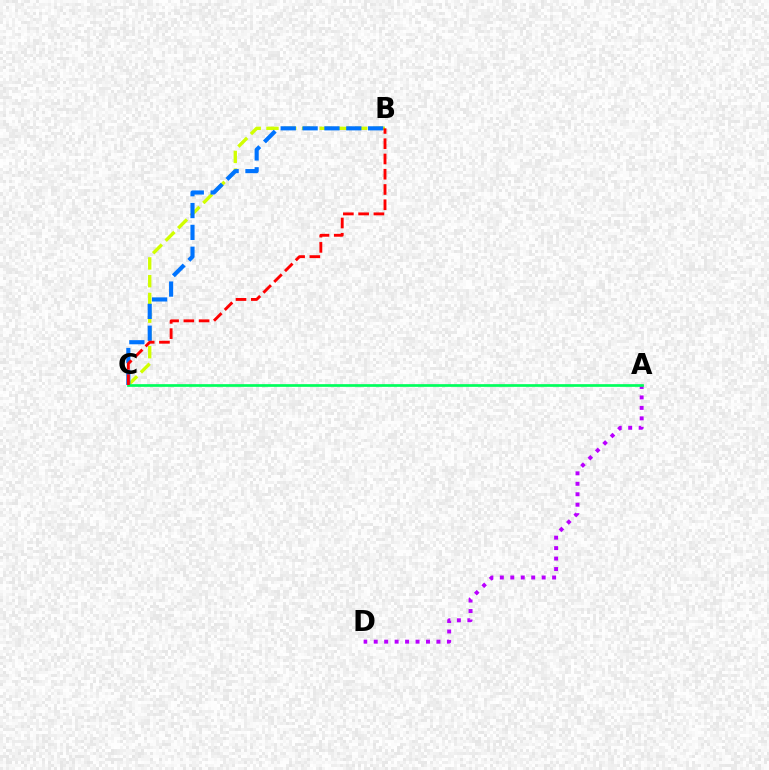{('B', 'C'): [{'color': '#d1ff00', 'line_style': 'dashed', 'thickness': 2.41}, {'color': '#0074ff', 'line_style': 'dashed', 'thickness': 2.97}, {'color': '#ff0000', 'line_style': 'dashed', 'thickness': 2.07}], ('A', 'D'): [{'color': '#b900ff', 'line_style': 'dotted', 'thickness': 2.84}], ('A', 'C'): [{'color': '#00ff5c', 'line_style': 'solid', 'thickness': 1.94}]}